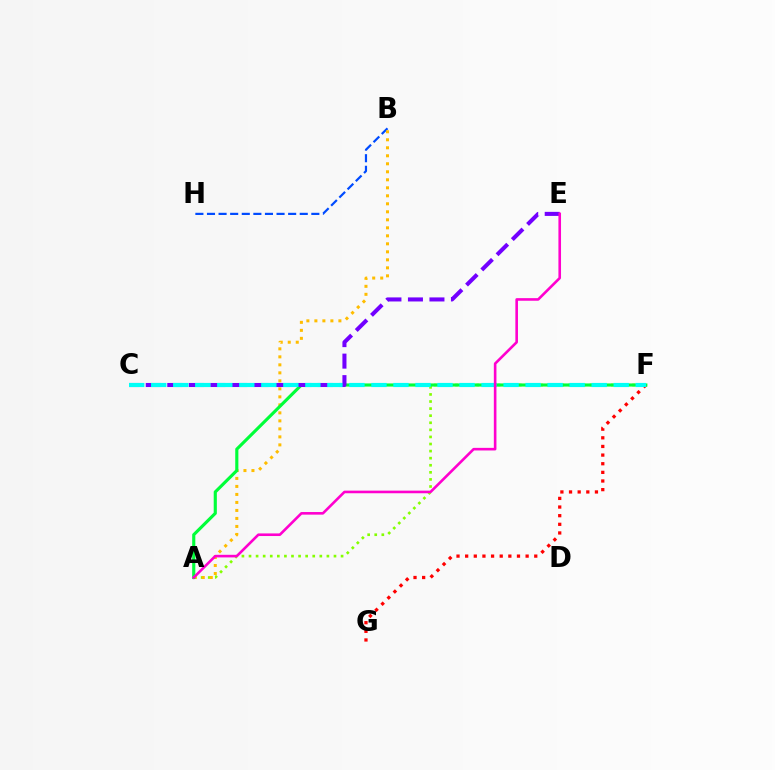{('A', 'F'): [{'color': '#84ff00', 'line_style': 'dotted', 'thickness': 1.92}, {'color': '#00ff39', 'line_style': 'solid', 'thickness': 2.26}], ('F', 'G'): [{'color': '#ff0000', 'line_style': 'dotted', 'thickness': 2.35}], ('B', 'H'): [{'color': '#004bff', 'line_style': 'dashed', 'thickness': 1.58}], ('A', 'B'): [{'color': '#ffbd00', 'line_style': 'dotted', 'thickness': 2.17}], ('C', 'E'): [{'color': '#7200ff', 'line_style': 'dashed', 'thickness': 2.92}], ('C', 'F'): [{'color': '#00fff6', 'line_style': 'dashed', 'thickness': 2.99}], ('A', 'E'): [{'color': '#ff00cf', 'line_style': 'solid', 'thickness': 1.88}]}